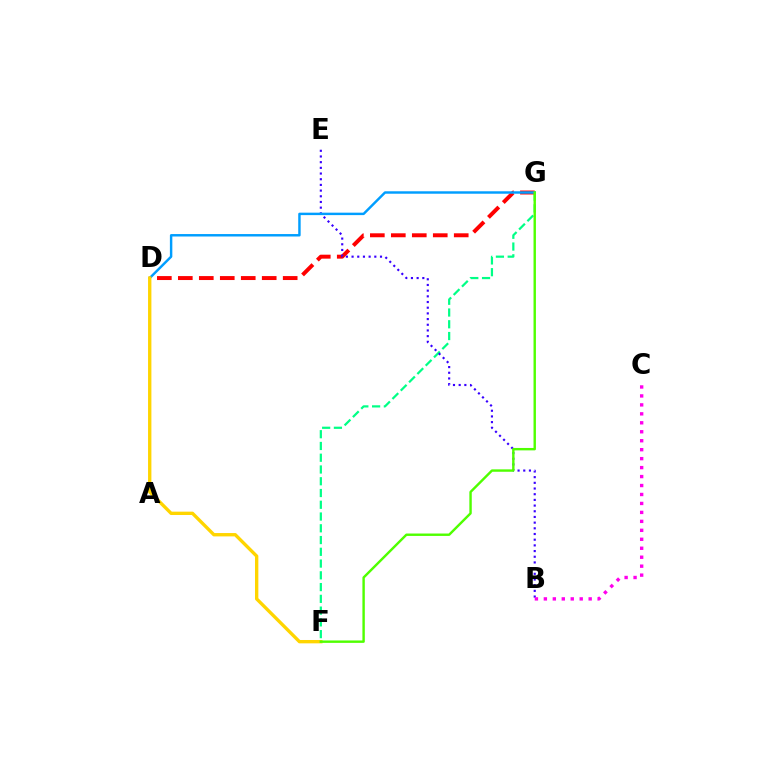{('F', 'G'): [{'color': '#00ff86', 'line_style': 'dashed', 'thickness': 1.6}, {'color': '#4fff00', 'line_style': 'solid', 'thickness': 1.73}], ('D', 'G'): [{'color': '#ff0000', 'line_style': 'dashed', 'thickness': 2.85}, {'color': '#009eff', 'line_style': 'solid', 'thickness': 1.76}], ('B', 'E'): [{'color': '#3700ff', 'line_style': 'dotted', 'thickness': 1.54}], ('D', 'F'): [{'color': '#ffd500', 'line_style': 'solid', 'thickness': 2.41}], ('B', 'C'): [{'color': '#ff00ed', 'line_style': 'dotted', 'thickness': 2.43}]}